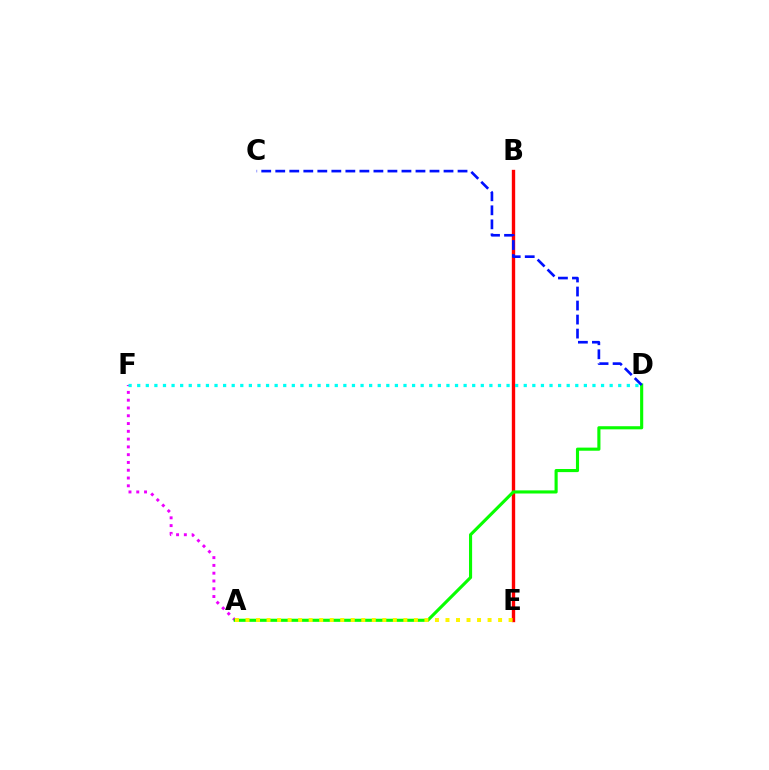{('B', 'E'): [{'color': '#ff0000', 'line_style': 'solid', 'thickness': 2.42}], ('A', 'F'): [{'color': '#ee00ff', 'line_style': 'dotted', 'thickness': 2.11}], ('A', 'D'): [{'color': '#08ff00', 'line_style': 'solid', 'thickness': 2.25}], ('C', 'D'): [{'color': '#0010ff', 'line_style': 'dashed', 'thickness': 1.9}], ('D', 'F'): [{'color': '#00fff6', 'line_style': 'dotted', 'thickness': 2.33}], ('A', 'E'): [{'color': '#fcf500', 'line_style': 'dotted', 'thickness': 2.86}]}